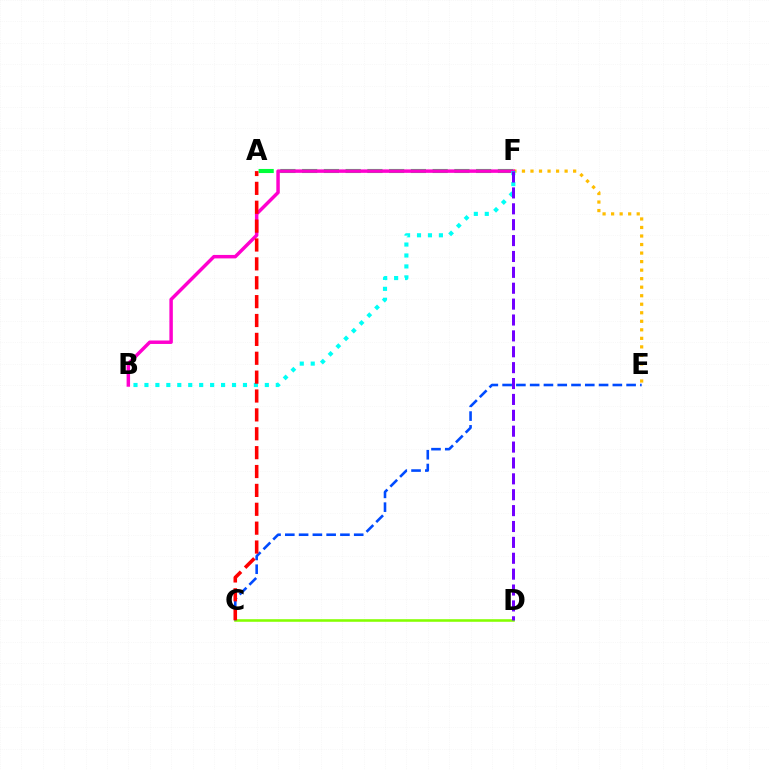{('C', 'D'): [{'color': '#84ff00', 'line_style': 'solid', 'thickness': 1.85}], ('E', 'F'): [{'color': '#ffbd00', 'line_style': 'dotted', 'thickness': 2.32}], ('A', 'F'): [{'color': '#00ff39', 'line_style': 'dashed', 'thickness': 2.95}], ('B', 'F'): [{'color': '#ff00cf', 'line_style': 'solid', 'thickness': 2.49}, {'color': '#00fff6', 'line_style': 'dotted', 'thickness': 2.97}], ('C', 'E'): [{'color': '#004bff', 'line_style': 'dashed', 'thickness': 1.87}], ('D', 'F'): [{'color': '#7200ff', 'line_style': 'dashed', 'thickness': 2.16}], ('A', 'C'): [{'color': '#ff0000', 'line_style': 'dashed', 'thickness': 2.56}]}